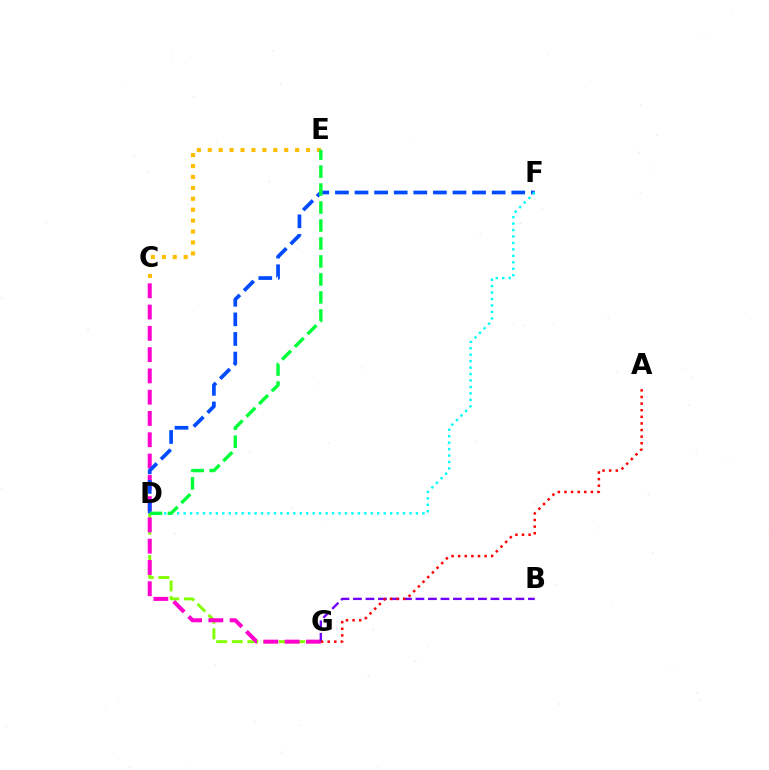{('D', 'G'): [{'color': '#84ff00', 'line_style': 'dashed', 'thickness': 2.12}], ('C', 'G'): [{'color': '#ff00cf', 'line_style': 'dashed', 'thickness': 2.89}], ('B', 'G'): [{'color': '#7200ff', 'line_style': 'dashed', 'thickness': 1.7}], ('C', 'E'): [{'color': '#ffbd00', 'line_style': 'dotted', 'thickness': 2.97}], ('D', 'F'): [{'color': '#004bff', 'line_style': 'dashed', 'thickness': 2.66}, {'color': '#00fff6', 'line_style': 'dotted', 'thickness': 1.75}], ('A', 'G'): [{'color': '#ff0000', 'line_style': 'dotted', 'thickness': 1.8}], ('D', 'E'): [{'color': '#00ff39', 'line_style': 'dashed', 'thickness': 2.44}]}